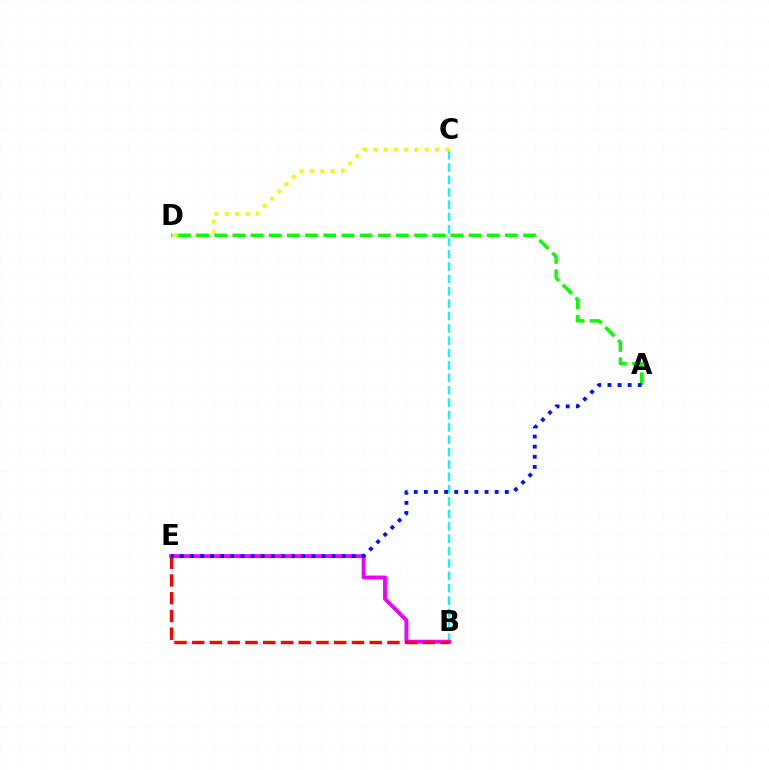{('B', 'C'): [{'color': '#00fff6', 'line_style': 'dashed', 'thickness': 1.68}], ('C', 'D'): [{'color': '#fcf500', 'line_style': 'dotted', 'thickness': 2.8}], ('A', 'D'): [{'color': '#08ff00', 'line_style': 'dashed', 'thickness': 2.47}], ('B', 'E'): [{'color': '#ee00ff', 'line_style': 'solid', 'thickness': 2.79}, {'color': '#ff0000', 'line_style': 'dashed', 'thickness': 2.41}], ('A', 'E'): [{'color': '#0010ff', 'line_style': 'dotted', 'thickness': 2.75}]}